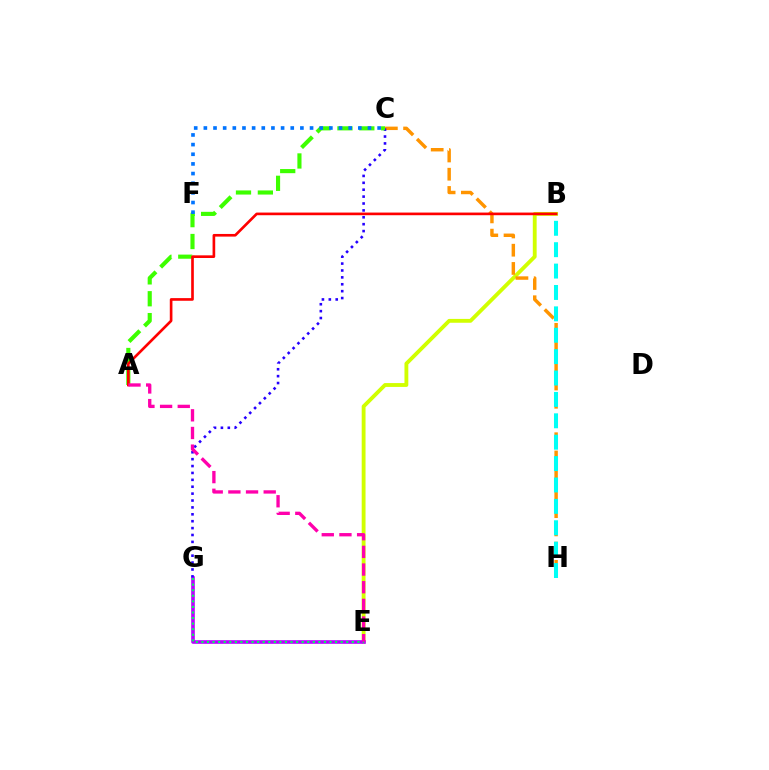{('B', 'E'): [{'color': '#d1ff00', 'line_style': 'solid', 'thickness': 2.77}], ('E', 'G'): [{'color': '#b900ff', 'line_style': 'solid', 'thickness': 2.6}, {'color': '#00ff5c', 'line_style': 'dotted', 'thickness': 1.51}], ('C', 'H'): [{'color': '#ff9400', 'line_style': 'dashed', 'thickness': 2.48}], ('B', 'H'): [{'color': '#00fff6', 'line_style': 'dashed', 'thickness': 2.91}], ('C', 'G'): [{'color': '#2500ff', 'line_style': 'dotted', 'thickness': 1.87}], ('A', 'C'): [{'color': '#3dff00', 'line_style': 'dashed', 'thickness': 2.97}], ('A', 'B'): [{'color': '#ff0000', 'line_style': 'solid', 'thickness': 1.91}], ('A', 'E'): [{'color': '#ff00ac', 'line_style': 'dashed', 'thickness': 2.4}], ('C', 'F'): [{'color': '#0074ff', 'line_style': 'dotted', 'thickness': 2.62}]}